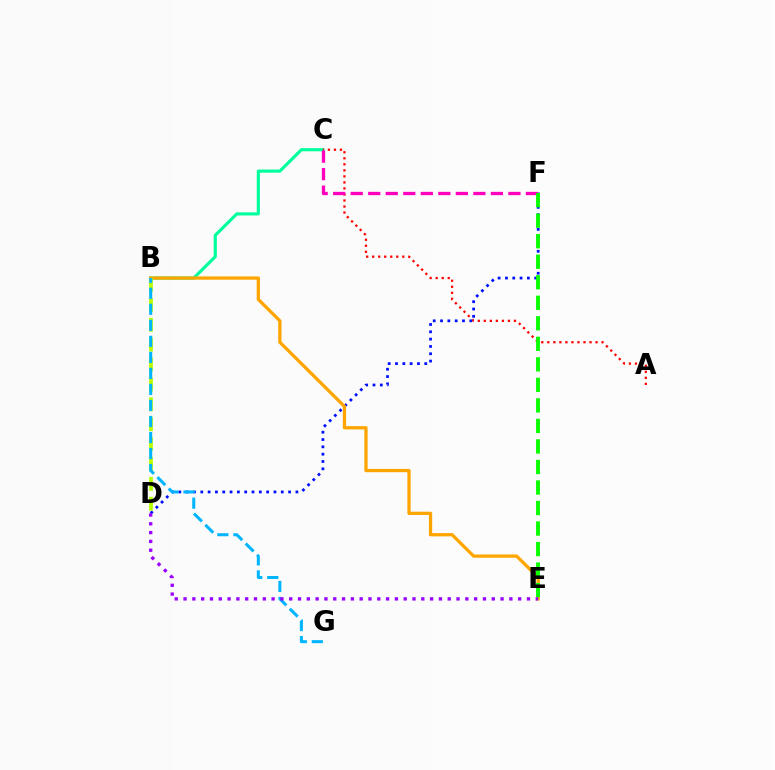{('B', 'C'): [{'color': '#00ff9d', 'line_style': 'solid', 'thickness': 2.26}], ('A', 'C'): [{'color': '#ff0000', 'line_style': 'dotted', 'thickness': 1.64}], ('D', 'F'): [{'color': '#0010ff', 'line_style': 'dotted', 'thickness': 1.99}], ('B', 'E'): [{'color': '#ffa500', 'line_style': 'solid', 'thickness': 2.35}], ('B', 'D'): [{'color': '#b3ff00', 'line_style': 'dashed', 'thickness': 2.7}], ('C', 'F'): [{'color': '#ff00bd', 'line_style': 'dashed', 'thickness': 2.38}], ('B', 'G'): [{'color': '#00b5ff', 'line_style': 'dashed', 'thickness': 2.18}], ('E', 'F'): [{'color': '#08ff00', 'line_style': 'dashed', 'thickness': 2.79}], ('D', 'E'): [{'color': '#9b00ff', 'line_style': 'dotted', 'thickness': 2.39}]}